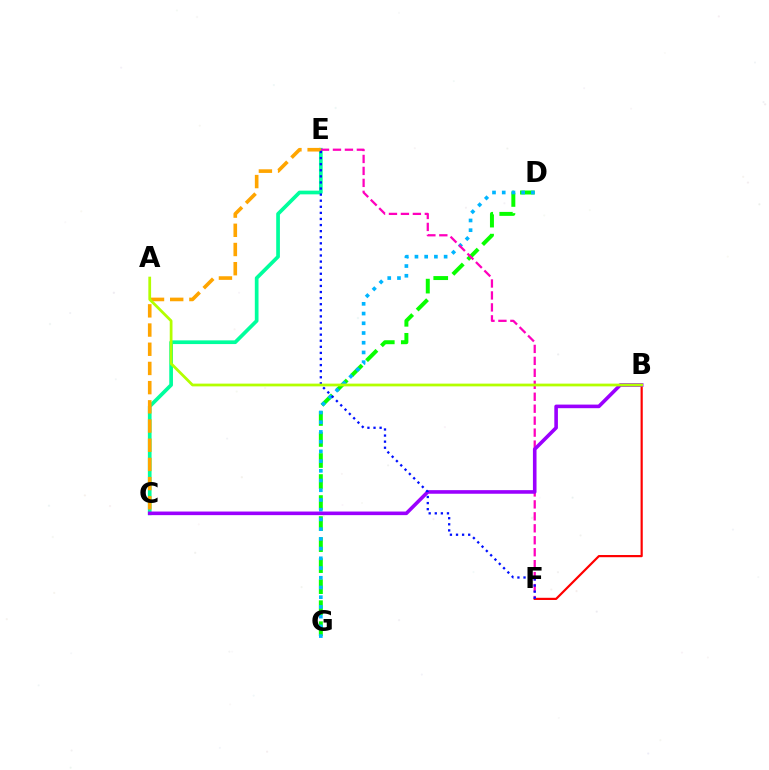{('B', 'F'): [{'color': '#ff0000', 'line_style': 'solid', 'thickness': 1.58}], ('C', 'E'): [{'color': '#00ff9d', 'line_style': 'solid', 'thickness': 2.66}, {'color': '#ffa500', 'line_style': 'dashed', 'thickness': 2.61}], ('D', 'G'): [{'color': '#08ff00', 'line_style': 'dashed', 'thickness': 2.86}, {'color': '#00b5ff', 'line_style': 'dotted', 'thickness': 2.64}], ('E', 'F'): [{'color': '#ff00bd', 'line_style': 'dashed', 'thickness': 1.62}, {'color': '#0010ff', 'line_style': 'dotted', 'thickness': 1.65}], ('B', 'C'): [{'color': '#9b00ff', 'line_style': 'solid', 'thickness': 2.59}], ('A', 'B'): [{'color': '#b3ff00', 'line_style': 'solid', 'thickness': 1.98}]}